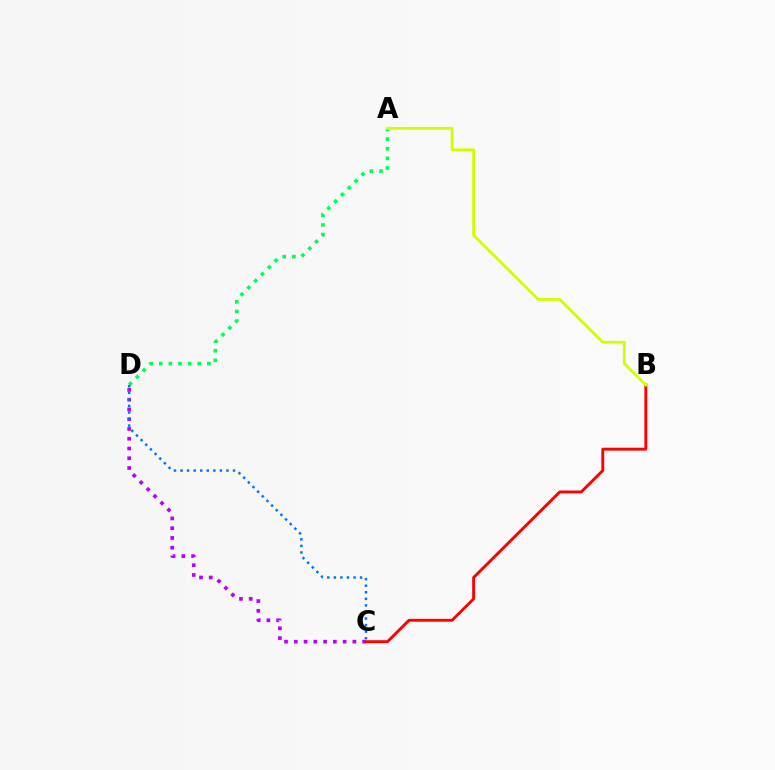{('A', 'D'): [{'color': '#00ff5c', 'line_style': 'dotted', 'thickness': 2.62}], ('C', 'D'): [{'color': '#b900ff', 'line_style': 'dotted', 'thickness': 2.65}, {'color': '#0074ff', 'line_style': 'dotted', 'thickness': 1.78}], ('B', 'C'): [{'color': '#ff0000', 'line_style': 'solid', 'thickness': 2.07}], ('A', 'B'): [{'color': '#d1ff00', 'line_style': 'solid', 'thickness': 2.01}]}